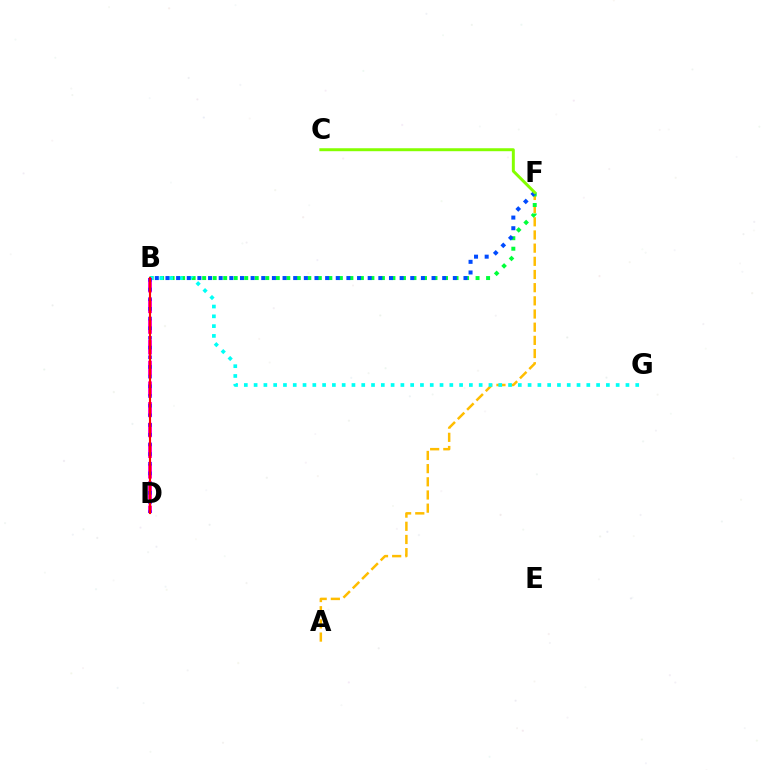{('A', 'F'): [{'color': '#ffbd00', 'line_style': 'dashed', 'thickness': 1.79}], ('B', 'F'): [{'color': '#00ff39', 'line_style': 'dotted', 'thickness': 2.86}, {'color': '#004bff', 'line_style': 'dotted', 'thickness': 2.89}], ('B', 'G'): [{'color': '#00fff6', 'line_style': 'dotted', 'thickness': 2.66}], ('B', 'D'): [{'color': '#ff00cf', 'line_style': 'dashed', 'thickness': 2.81}, {'color': '#7200ff', 'line_style': 'dotted', 'thickness': 2.63}, {'color': '#ff0000', 'line_style': 'solid', 'thickness': 1.54}], ('C', 'F'): [{'color': '#84ff00', 'line_style': 'solid', 'thickness': 2.13}]}